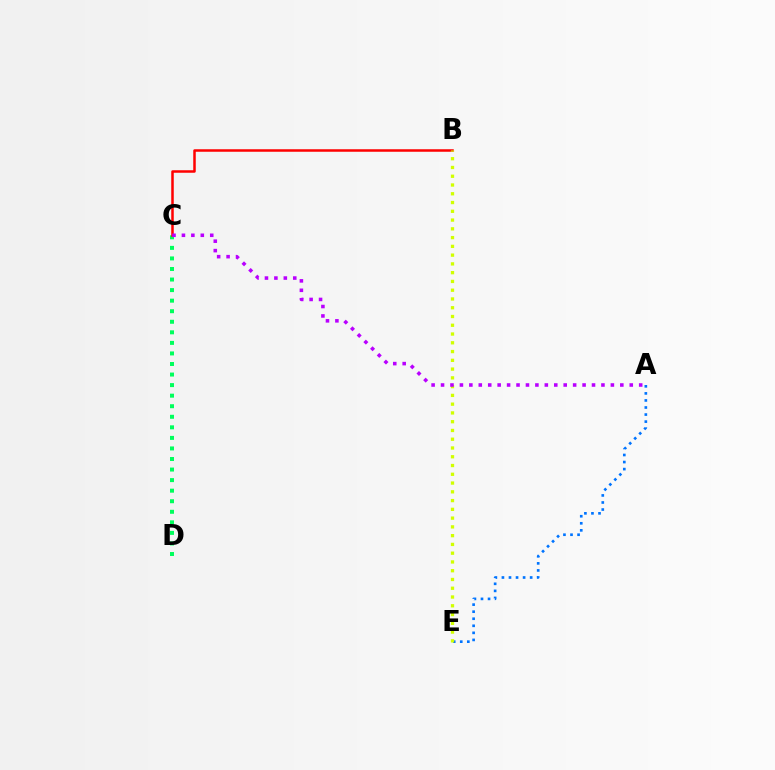{('A', 'E'): [{'color': '#0074ff', 'line_style': 'dotted', 'thickness': 1.92}], ('C', 'D'): [{'color': '#00ff5c', 'line_style': 'dotted', 'thickness': 2.87}], ('B', 'C'): [{'color': '#ff0000', 'line_style': 'solid', 'thickness': 1.81}], ('B', 'E'): [{'color': '#d1ff00', 'line_style': 'dotted', 'thickness': 2.38}], ('A', 'C'): [{'color': '#b900ff', 'line_style': 'dotted', 'thickness': 2.56}]}